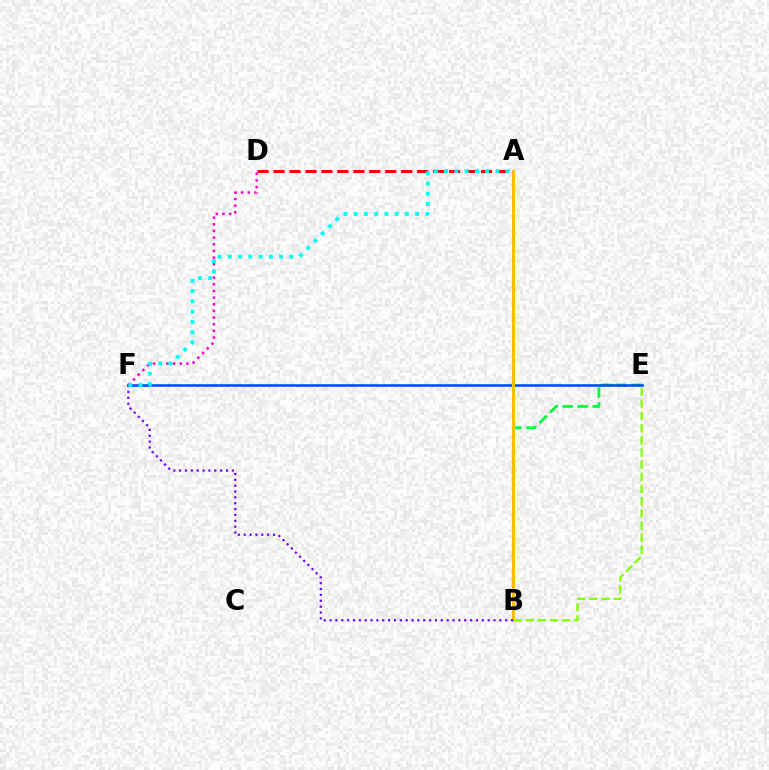{('B', 'E'): [{'color': '#00ff39', 'line_style': 'dashed', 'thickness': 2.04}, {'color': '#84ff00', 'line_style': 'dashed', 'thickness': 1.65}], ('E', 'F'): [{'color': '#004bff', 'line_style': 'solid', 'thickness': 1.85}], ('D', 'F'): [{'color': '#ff00cf', 'line_style': 'dotted', 'thickness': 1.81}], ('A', 'D'): [{'color': '#ff0000', 'line_style': 'dashed', 'thickness': 2.17}], ('A', 'B'): [{'color': '#ffbd00', 'line_style': 'solid', 'thickness': 2.16}], ('B', 'F'): [{'color': '#7200ff', 'line_style': 'dotted', 'thickness': 1.59}], ('A', 'F'): [{'color': '#00fff6', 'line_style': 'dotted', 'thickness': 2.79}]}